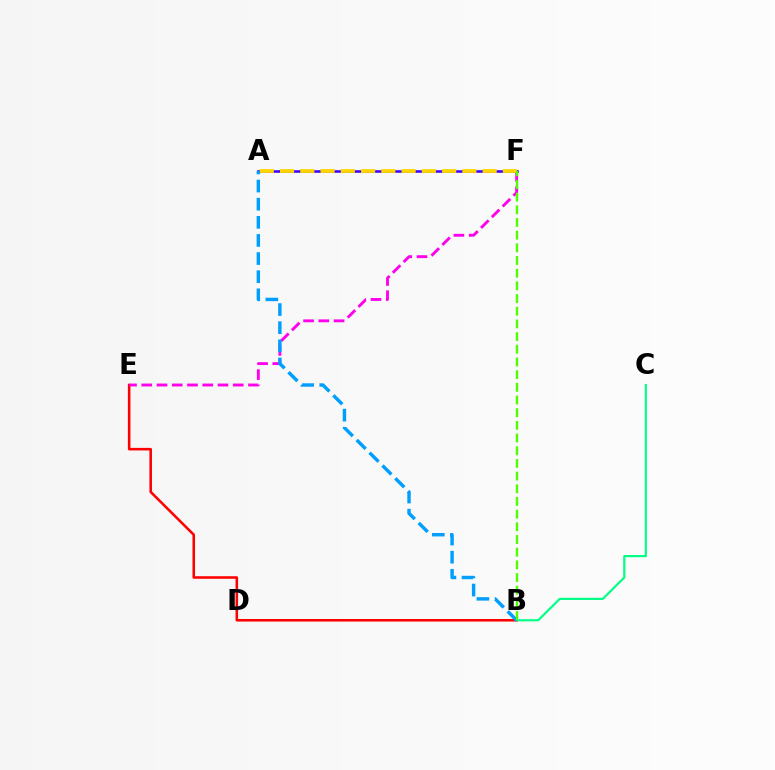{('B', 'E'): [{'color': '#ff0000', 'line_style': 'solid', 'thickness': 1.84}], ('E', 'F'): [{'color': '#ff00ed', 'line_style': 'dashed', 'thickness': 2.07}], ('A', 'F'): [{'color': '#3700ff', 'line_style': 'solid', 'thickness': 1.83}, {'color': '#ffd500', 'line_style': 'dashed', 'thickness': 2.75}], ('B', 'C'): [{'color': '#00ff86', 'line_style': 'solid', 'thickness': 1.57}], ('A', 'B'): [{'color': '#009eff', 'line_style': 'dashed', 'thickness': 2.46}], ('B', 'F'): [{'color': '#4fff00', 'line_style': 'dashed', 'thickness': 1.72}]}